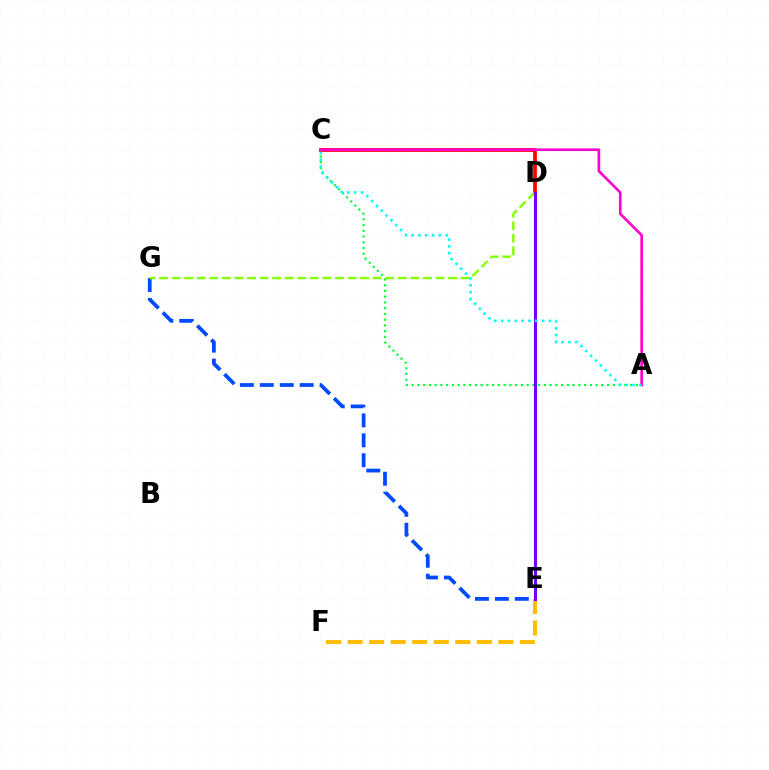{('E', 'G'): [{'color': '#004bff', 'line_style': 'dashed', 'thickness': 2.71}], ('A', 'C'): [{'color': '#00ff39', 'line_style': 'dotted', 'thickness': 1.56}, {'color': '#ff00cf', 'line_style': 'solid', 'thickness': 1.9}, {'color': '#00fff6', 'line_style': 'dotted', 'thickness': 1.85}], ('C', 'D'): [{'color': '#ff0000', 'line_style': 'solid', 'thickness': 2.7}], ('E', 'F'): [{'color': '#ffbd00', 'line_style': 'dashed', 'thickness': 2.93}], ('D', 'G'): [{'color': '#84ff00', 'line_style': 'dashed', 'thickness': 1.71}], ('D', 'E'): [{'color': '#7200ff', 'line_style': 'solid', 'thickness': 2.23}]}